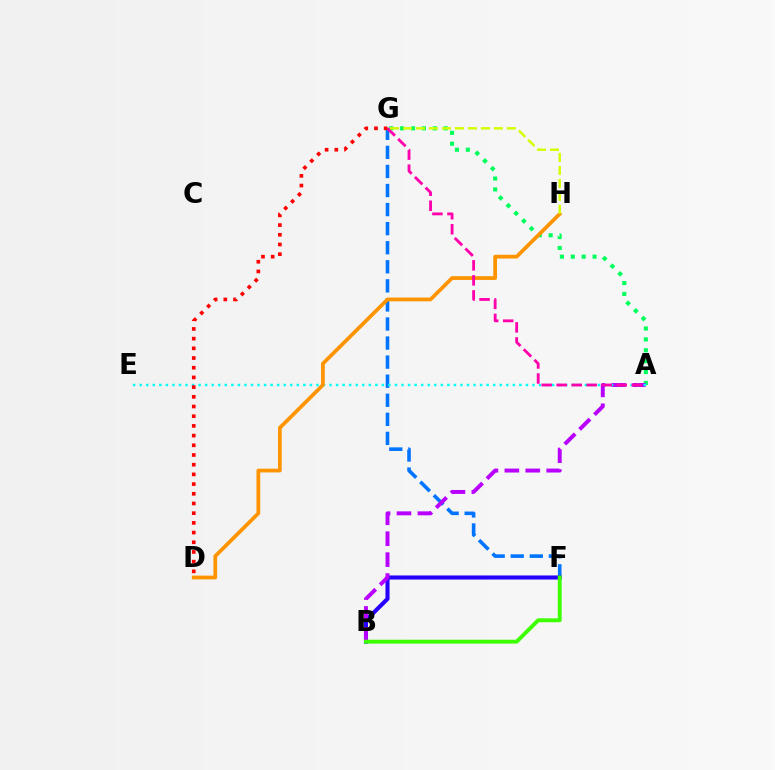{('A', 'G'): [{'color': '#00ff5c', 'line_style': 'dotted', 'thickness': 2.96}, {'color': '#ff00ac', 'line_style': 'dashed', 'thickness': 2.04}], ('F', 'G'): [{'color': '#0074ff', 'line_style': 'dashed', 'thickness': 2.59}], ('B', 'F'): [{'color': '#2500ff', 'line_style': 'solid', 'thickness': 2.94}, {'color': '#3dff00', 'line_style': 'solid', 'thickness': 2.81}], ('A', 'B'): [{'color': '#b900ff', 'line_style': 'dashed', 'thickness': 2.84}], ('A', 'E'): [{'color': '#00fff6', 'line_style': 'dotted', 'thickness': 1.78}], ('D', 'H'): [{'color': '#ff9400', 'line_style': 'solid', 'thickness': 2.7}], ('G', 'H'): [{'color': '#d1ff00', 'line_style': 'dashed', 'thickness': 1.76}], ('D', 'G'): [{'color': '#ff0000', 'line_style': 'dotted', 'thickness': 2.63}]}